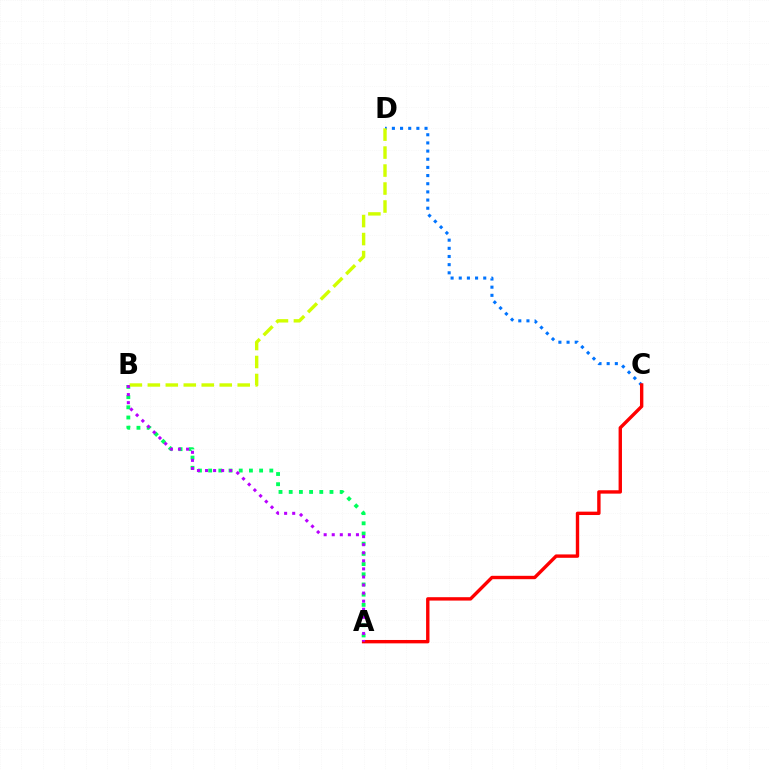{('A', 'B'): [{'color': '#00ff5c', 'line_style': 'dotted', 'thickness': 2.77}, {'color': '#b900ff', 'line_style': 'dotted', 'thickness': 2.19}], ('C', 'D'): [{'color': '#0074ff', 'line_style': 'dotted', 'thickness': 2.22}], ('A', 'C'): [{'color': '#ff0000', 'line_style': 'solid', 'thickness': 2.44}], ('B', 'D'): [{'color': '#d1ff00', 'line_style': 'dashed', 'thickness': 2.44}]}